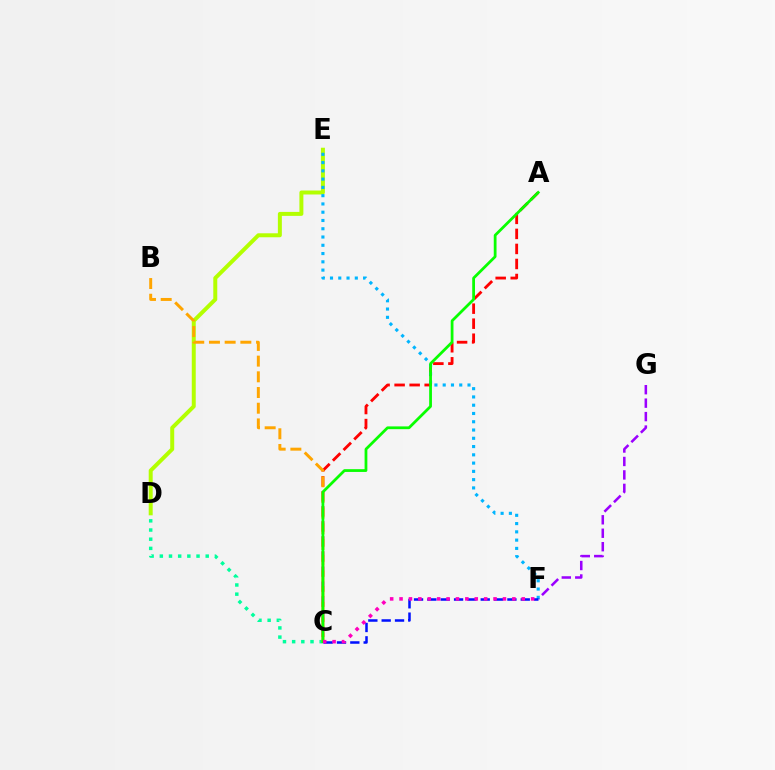{('F', 'G'): [{'color': '#9b00ff', 'line_style': 'dashed', 'thickness': 1.83}], ('D', 'E'): [{'color': '#b3ff00', 'line_style': 'solid', 'thickness': 2.86}], ('A', 'C'): [{'color': '#ff0000', 'line_style': 'dashed', 'thickness': 2.04}, {'color': '#08ff00', 'line_style': 'solid', 'thickness': 1.99}], ('C', 'D'): [{'color': '#00ff9d', 'line_style': 'dotted', 'thickness': 2.49}], ('E', 'F'): [{'color': '#00b5ff', 'line_style': 'dotted', 'thickness': 2.25}], ('C', 'F'): [{'color': '#0010ff', 'line_style': 'dashed', 'thickness': 1.81}, {'color': '#ff00bd', 'line_style': 'dotted', 'thickness': 2.55}], ('B', 'C'): [{'color': '#ffa500', 'line_style': 'dashed', 'thickness': 2.13}]}